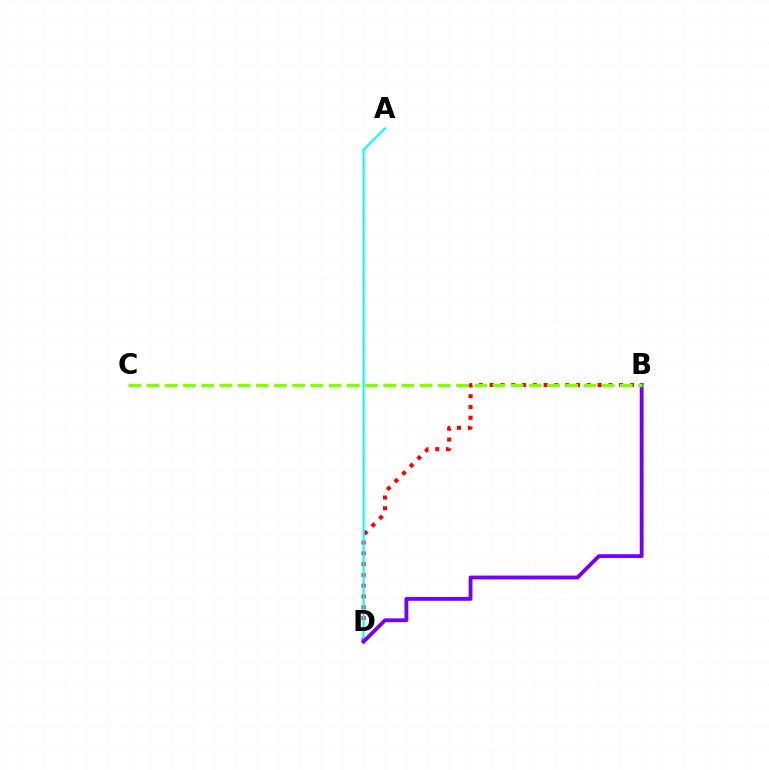{('B', 'D'): [{'color': '#ff0000', 'line_style': 'dotted', 'thickness': 2.93}, {'color': '#7200ff', 'line_style': 'solid', 'thickness': 2.75}], ('A', 'D'): [{'color': '#00fff6', 'line_style': 'solid', 'thickness': 1.5}], ('B', 'C'): [{'color': '#84ff00', 'line_style': 'dashed', 'thickness': 2.47}]}